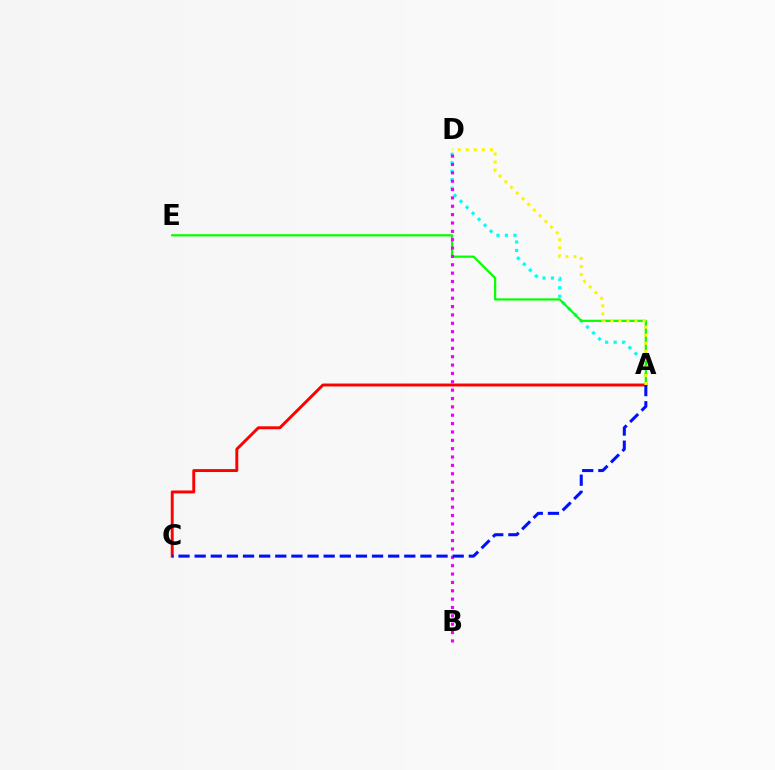{('A', 'D'): [{'color': '#00fff6', 'line_style': 'dotted', 'thickness': 2.3}, {'color': '#fcf500', 'line_style': 'dotted', 'thickness': 2.19}], ('A', 'E'): [{'color': '#08ff00', 'line_style': 'solid', 'thickness': 1.6}], ('B', 'D'): [{'color': '#ee00ff', 'line_style': 'dotted', 'thickness': 2.27}], ('A', 'C'): [{'color': '#ff0000', 'line_style': 'solid', 'thickness': 2.11}, {'color': '#0010ff', 'line_style': 'dashed', 'thickness': 2.19}]}